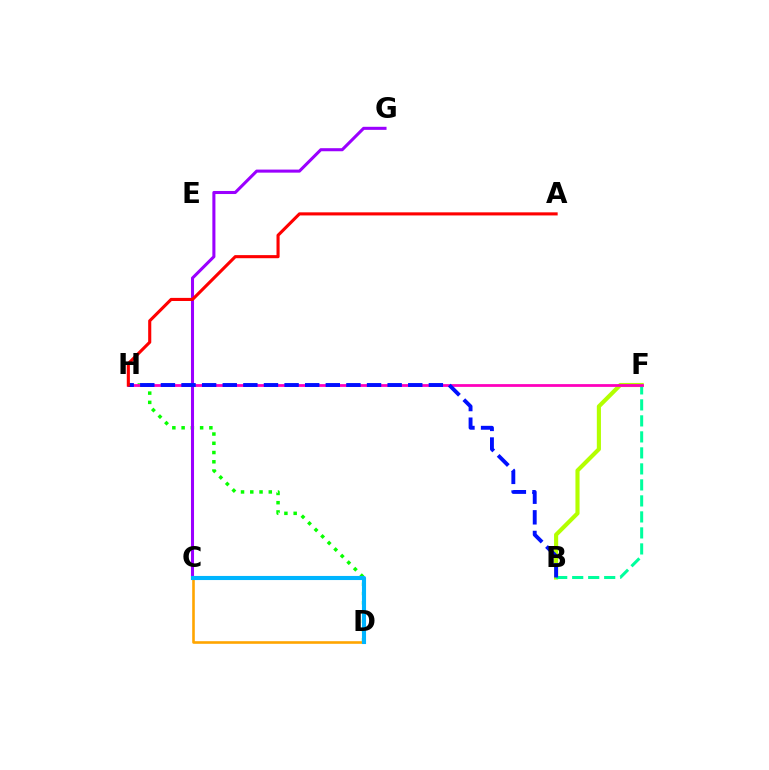{('D', 'H'): [{'color': '#08ff00', 'line_style': 'dotted', 'thickness': 2.51}], ('B', 'F'): [{'color': '#b3ff00', 'line_style': 'solid', 'thickness': 2.97}, {'color': '#00ff9d', 'line_style': 'dashed', 'thickness': 2.17}], ('C', 'G'): [{'color': '#9b00ff', 'line_style': 'solid', 'thickness': 2.2}], ('F', 'H'): [{'color': '#ff00bd', 'line_style': 'solid', 'thickness': 2.0}], ('C', 'D'): [{'color': '#ffa500', 'line_style': 'solid', 'thickness': 1.88}, {'color': '#00b5ff', 'line_style': 'solid', 'thickness': 2.95}], ('B', 'H'): [{'color': '#0010ff', 'line_style': 'dashed', 'thickness': 2.8}], ('A', 'H'): [{'color': '#ff0000', 'line_style': 'solid', 'thickness': 2.23}]}